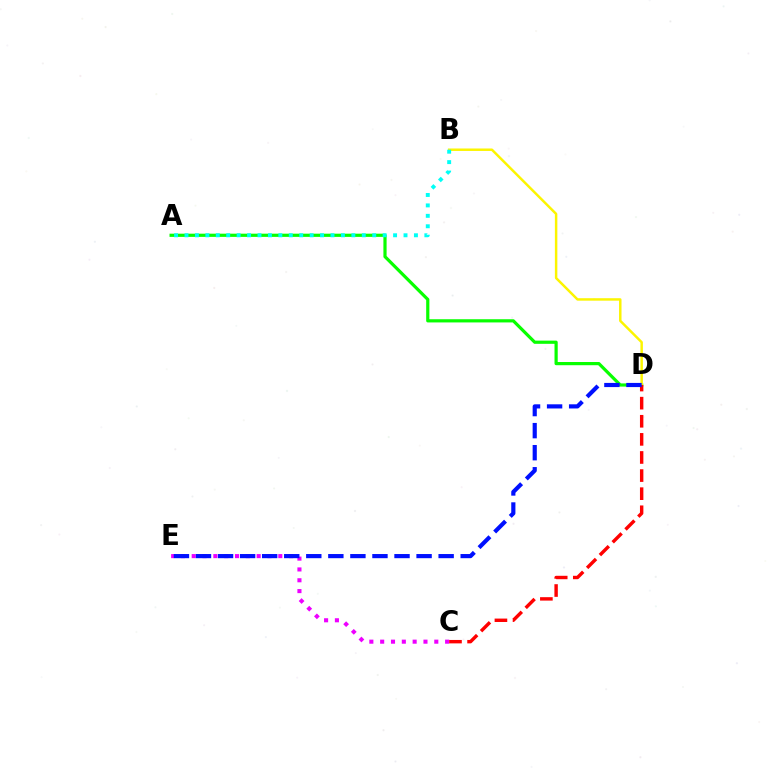{('A', 'D'): [{'color': '#08ff00', 'line_style': 'solid', 'thickness': 2.3}], ('B', 'D'): [{'color': '#fcf500', 'line_style': 'solid', 'thickness': 1.77}], ('C', 'E'): [{'color': '#ee00ff', 'line_style': 'dotted', 'thickness': 2.94}], ('C', 'D'): [{'color': '#ff0000', 'line_style': 'dashed', 'thickness': 2.46}], ('D', 'E'): [{'color': '#0010ff', 'line_style': 'dashed', 'thickness': 3.0}], ('A', 'B'): [{'color': '#00fff6', 'line_style': 'dotted', 'thickness': 2.83}]}